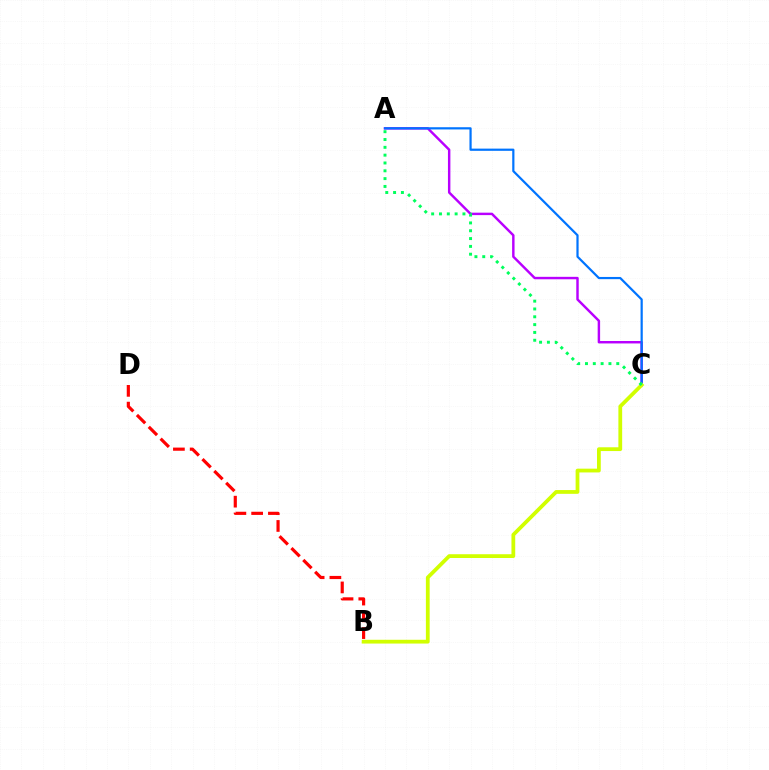{('A', 'C'): [{'color': '#b900ff', 'line_style': 'solid', 'thickness': 1.76}, {'color': '#0074ff', 'line_style': 'solid', 'thickness': 1.59}, {'color': '#00ff5c', 'line_style': 'dotted', 'thickness': 2.13}], ('B', 'C'): [{'color': '#d1ff00', 'line_style': 'solid', 'thickness': 2.72}], ('B', 'D'): [{'color': '#ff0000', 'line_style': 'dashed', 'thickness': 2.28}]}